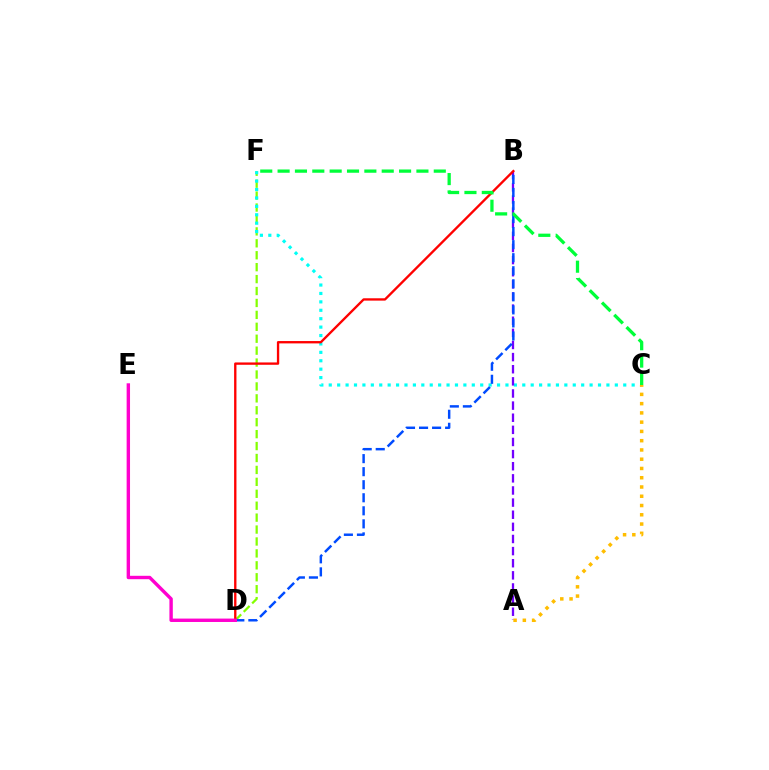{('D', 'F'): [{'color': '#84ff00', 'line_style': 'dashed', 'thickness': 1.62}], ('C', 'F'): [{'color': '#00fff6', 'line_style': 'dotted', 'thickness': 2.29}, {'color': '#00ff39', 'line_style': 'dashed', 'thickness': 2.36}], ('A', 'B'): [{'color': '#7200ff', 'line_style': 'dashed', 'thickness': 1.65}], ('B', 'D'): [{'color': '#004bff', 'line_style': 'dashed', 'thickness': 1.77}, {'color': '#ff0000', 'line_style': 'solid', 'thickness': 1.69}], ('A', 'C'): [{'color': '#ffbd00', 'line_style': 'dotted', 'thickness': 2.52}], ('D', 'E'): [{'color': '#ff00cf', 'line_style': 'solid', 'thickness': 2.45}]}